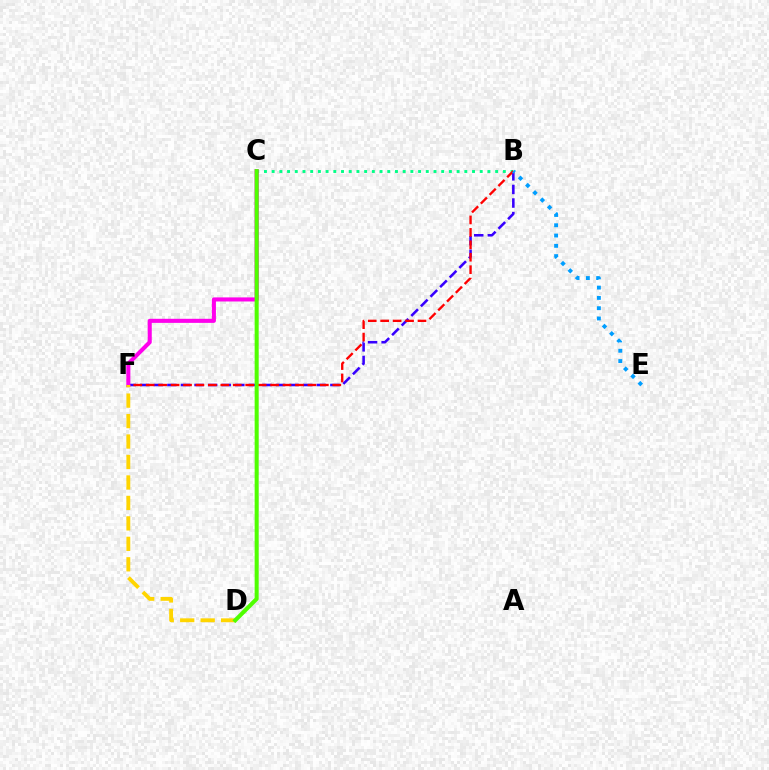{('B', 'C'): [{'color': '#00ff86', 'line_style': 'dotted', 'thickness': 2.09}], ('B', 'F'): [{'color': '#3700ff', 'line_style': 'dashed', 'thickness': 1.85}, {'color': '#ff0000', 'line_style': 'dashed', 'thickness': 1.69}], ('C', 'F'): [{'color': '#ff00ed', 'line_style': 'solid', 'thickness': 2.93}], ('D', 'F'): [{'color': '#ffd500', 'line_style': 'dashed', 'thickness': 2.78}], ('B', 'E'): [{'color': '#009eff', 'line_style': 'dotted', 'thickness': 2.8}], ('C', 'D'): [{'color': '#4fff00', 'line_style': 'solid', 'thickness': 2.91}]}